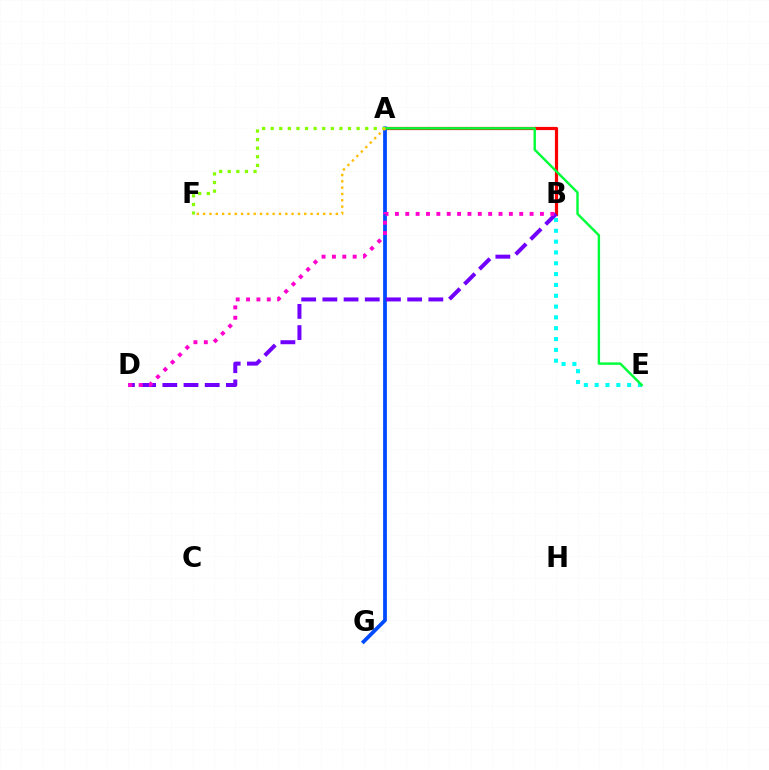{('A', 'B'): [{'color': '#ff0000', 'line_style': 'solid', 'thickness': 2.3}], ('A', 'G'): [{'color': '#004bff', 'line_style': 'solid', 'thickness': 2.71}], ('B', 'D'): [{'color': '#7200ff', 'line_style': 'dashed', 'thickness': 2.88}, {'color': '#ff00cf', 'line_style': 'dotted', 'thickness': 2.81}], ('B', 'E'): [{'color': '#00fff6', 'line_style': 'dotted', 'thickness': 2.94}], ('A', 'E'): [{'color': '#00ff39', 'line_style': 'solid', 'thickness': 1.74}], ('A', 'F'): [{'color': '#84ff00', 'line_style': 'dotted', 'thickness': 2.33}, {'color': '#ffbd00', 'line_style': 'dotted', 'thickness': 1.72}]}